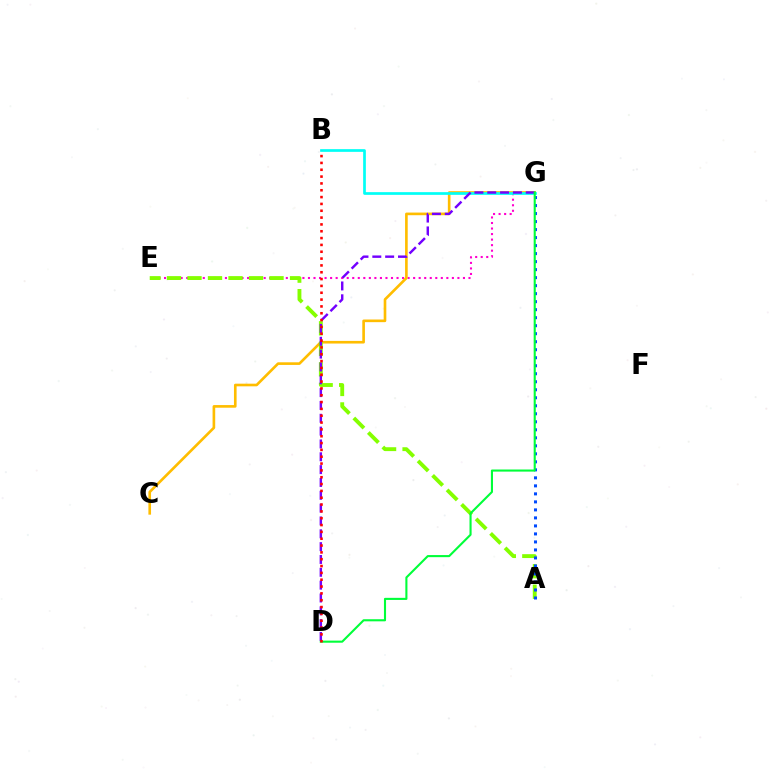{('E', 'G'): [{'color': '#ff00cf', 'line_style': 'dotted', 'thickness': 1.5}], ('C', 'G'): [{'color': '#ffbd00', 'line_style': 'solid', 'thickness': 1.9}], ('B', 'G'): [{'color': '#00fff6', 'line_style': 'solid', 'thickness': 1.94}], ('A', 'E'): [{'color': '#84ff00', 'line_style': 'dashed', 'thickness': 2.79}], ('A', 'G'): [{'color': '#004bff', 'line_style': 'dotted', 'thickness': 2.18}], ('D', 'G'): [{'color': '#7200ff', 'line_style': 'dashed', 'thickness': 1.74}, {'color': '#00ff39', 'line_style': 'solid', 'thickness': 1.51}], ('B', 'D'): [{'color': '#ff0000', 'line_style': 'dotted', 'thickness': 1.86}]}